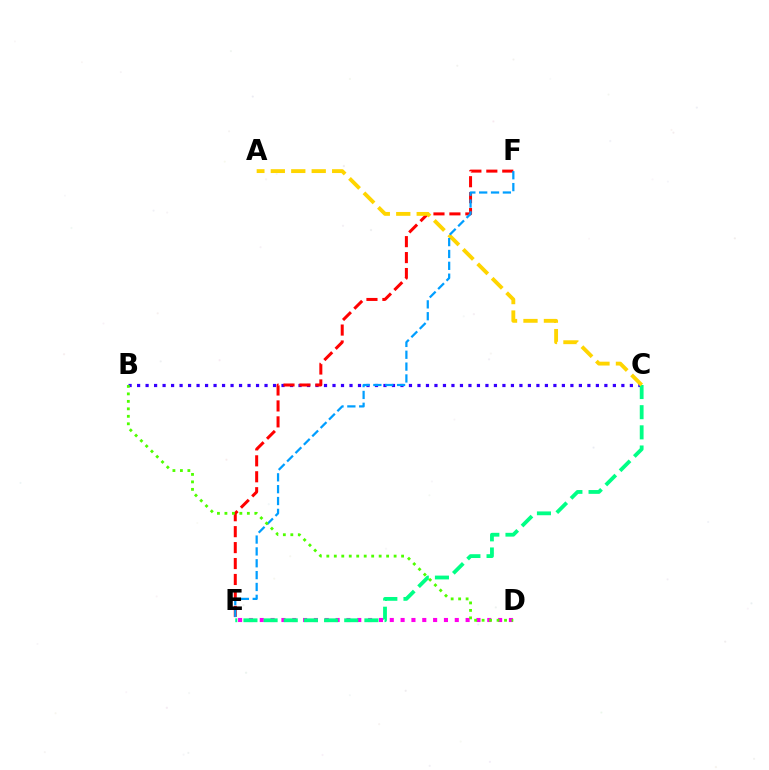{('D', 'E'): [{'color': '#ff00ed', 'line_style': 'dotted', 'thickness': 2.94}], ('B', 'C'): [{'color': '#3700ff', 'line_style': 'dotted', 'thickness': 2.31}], ('C', 'E'): [{'color': '#00ff86', 'line_style': 'dashed', 'thickness': 2.74}], ('E', 'F'): [{'color': '#ff0000', 'line_style': 'dashed', 'thickness': 2.17}, {'color': '#009eff', 'line_style': 'dashed', 'thickness': 1.61}], ('A', 'C'): [{'color': '#ffd500', 'line_style': 'dashed', 'thickness': 2.78}], ('B', 'D'): [{'color': '#4fff00', 'line_style': 'dotted', 'thickness': 2.03}]}